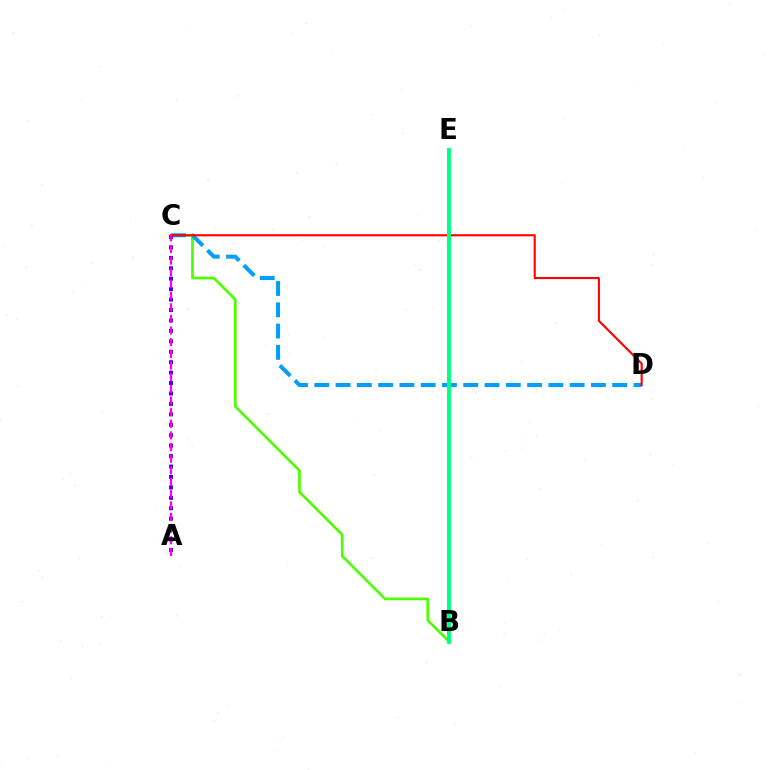{('B', 'E'): [{'color': '#ffd500', 'line_style': 'dotted', 'thickness': 2.33}, {'color': '#00ff86', 'line_style': 'solid', 'thickness': 2.81}], ('B', 'C'): [{'color': '#4fff00', 'line_style': 'solid', 'thickness': 1.95}], ('C', 'D'): [{'color': '#009eff', 'line_style': 'dashed', 'thickness': 2.89}, {'color': '#ff0000', 'line_style': 'solid', 'thickness': 1.53}], ('A', 'C'): [{'color': '#3700ff', 'line_style': 'dotted', 'thickness': 2.84}, {'color': '#ff00ed', 'line_style': 'dashed', 'thickness': 1.58}]}